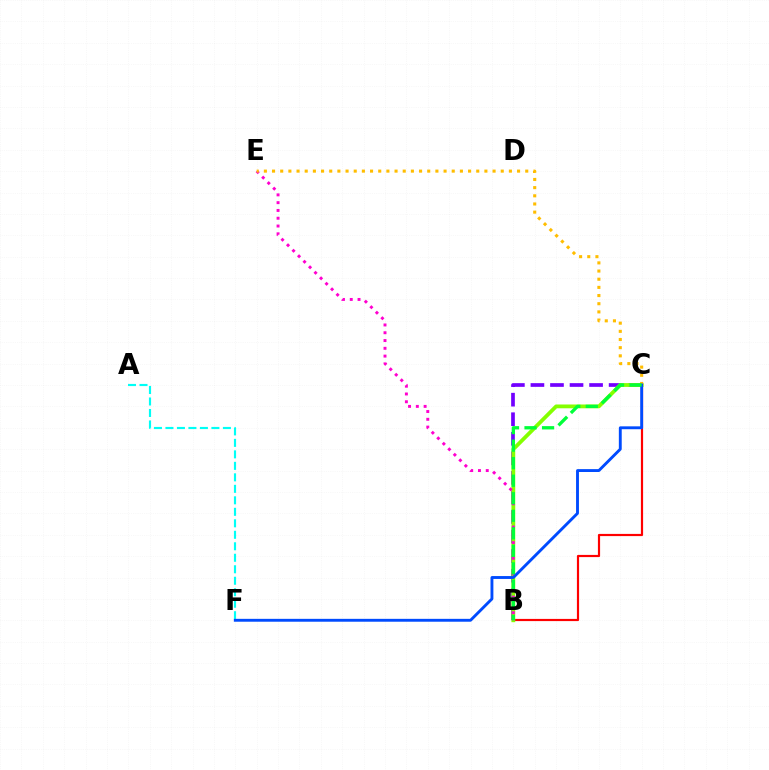{('B', 'C'): [{'color': '#7200ff', 'line_style': 'dashed', 'thickness': 2.66}, {'color': '#ff0000', 'line_style': 'solid', 'thickness': 1.57}, {'color': '#84ff00', 'line_style': 'solid', 'thickness': 2.74}, {'color': '#00ff39', 'line_style': 'dashed', 'thickness': 2.38}], ('B', 'E'): [{'color': '#ff00cf', 'line_style': 'dotted', 'thickness': 2.12}], ('A', 'F'): [{'color': '#00fff6', 'line_style': 'dashed', 'thickness': 1.56}], ('C', 'E'): [{'color': '#ffbd00', 'line_style': 'dotted', 'thickness': 2.22}], ('C', 'F'): [{'color': '#004bff', 'line_style': 'solid', 'thickness': 2.07}]}